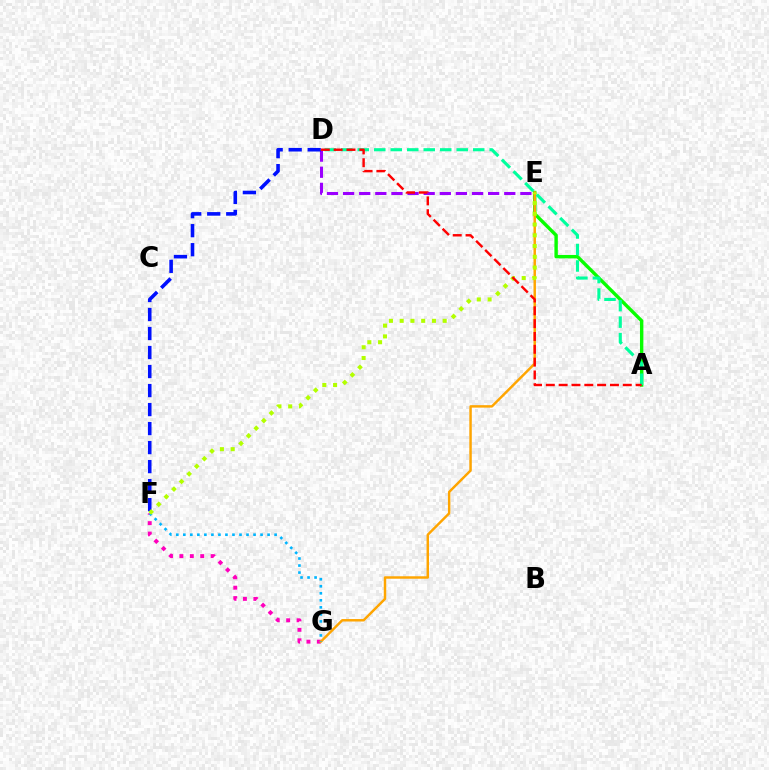{('A', 'E'): [{'color': '#08ff00', 'line_style': 'solid', 'thickness': 2.45}], ('F', 'G'): [{'color': '#ff00bd', 'line_style': 'dotted', 'thickness': 2.83}, {'color': '#00b5ff', 'line_style': 'dotted', 'thickness': 1.91}], ('E', 'G'): [{'color': '#ffa500', 'line_style': 'solid', 'thickness': 1.77}], ('D', 'E'): [{'color': '#9b00ff', 'line_style': 'dashed', 'thickness': 2.19}], ('D', 'F'): [{'color': '#0010ff', 'line_style': 'dashed', 'thickness': 2.58}], ('E', 'F'): [{'color': '#b3ff00', 'line_style': 'dotted', 'thickness': 2.92}], ('A', 'D'): [{'color': '#00ff9d', 'line_style': 'dashed', 'thickness': 2.24}, {'color': '#ff0000', 'line_style': 'dashed', 'thickness': 1.74}]}